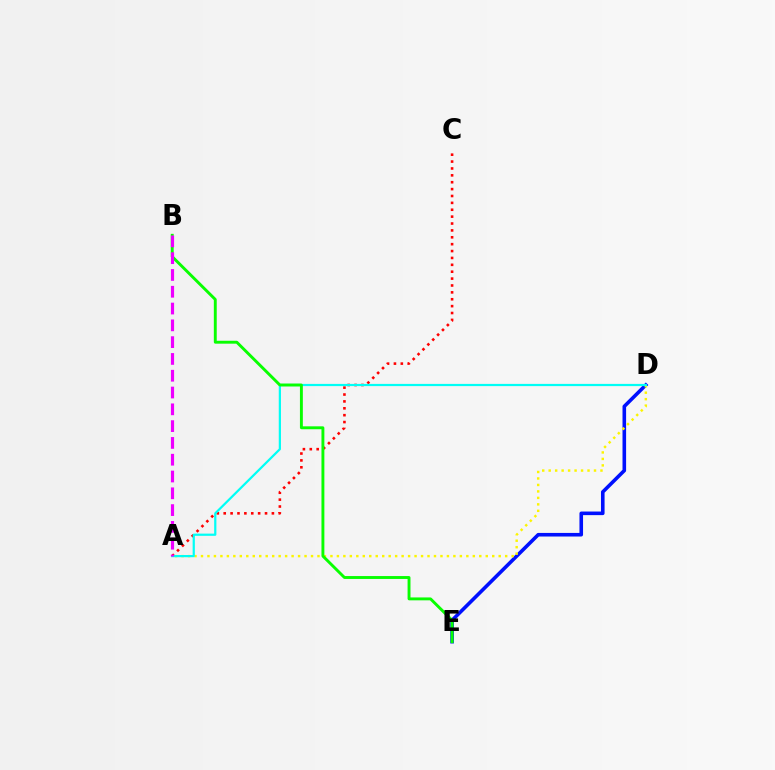{('D', 'E'): [{'color': '#0010ff', 'line_style': 'solid', 'thickness': 2.59}], ('A', 'D'): [{'color': '#fcf500', 'line_style': 'dotted', 'thickness': 1.76}, {'color': '#00fff6', 'line_style': 'solid', 'thickness': 1.59}], ('A', 'C'): [{'color': '#ff0000', 'line_style': 'dotted', 'thickness': 1.87}], ('B', 'E'): [{'color': '#08ff00', 'line_style': 'solid', 'thickness': 2.09}], ('A', 'B'): [{'color': '#ee00ff', 'line_style': 'dashed', 'thickness': 2.28}]}